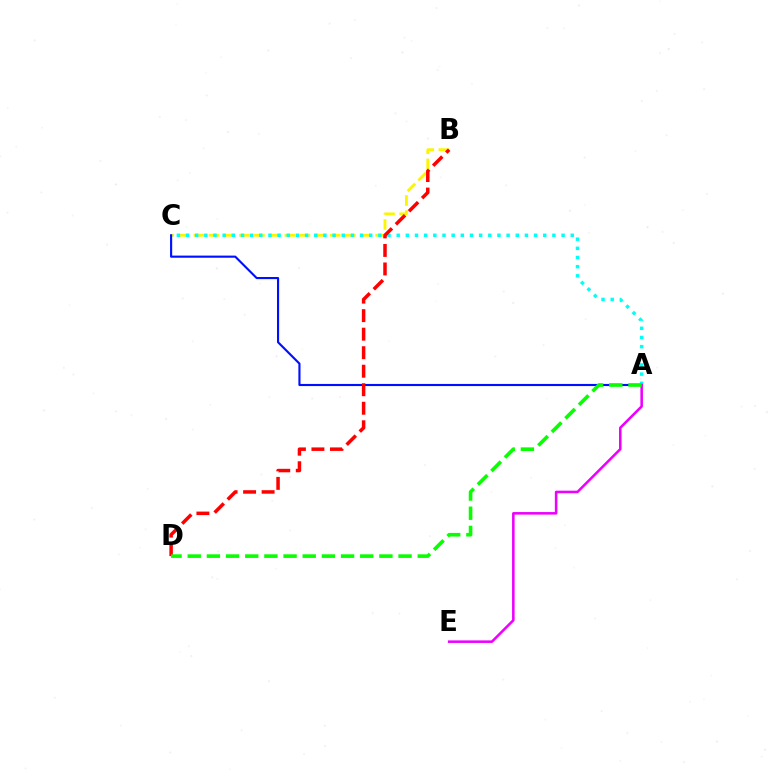{('B', 'C'): [{'color': '#fcf500', 'line_style': 'dashed', 'thickness': 2.06}], ('A', 'C'): [{'color': '#0010ff', 'line_style': 'solid', 'thickness': 1.53}, {'color': '#00fff6', 'line_style': 'dotted', 'thickness': 2.49}], ('B', 'D'): [{'color': '#ff0000', 'line_style': 'dashed', 'thickness': 2.52}], ('A', 'E'): [{'color': '#ee00ff', 'line_style': 'solid', 'thickness': 1.84}], ('A', 'D'): [{'color': '#08ff00', 'line_style': 'dashed', 'thickness': 2.6}]}